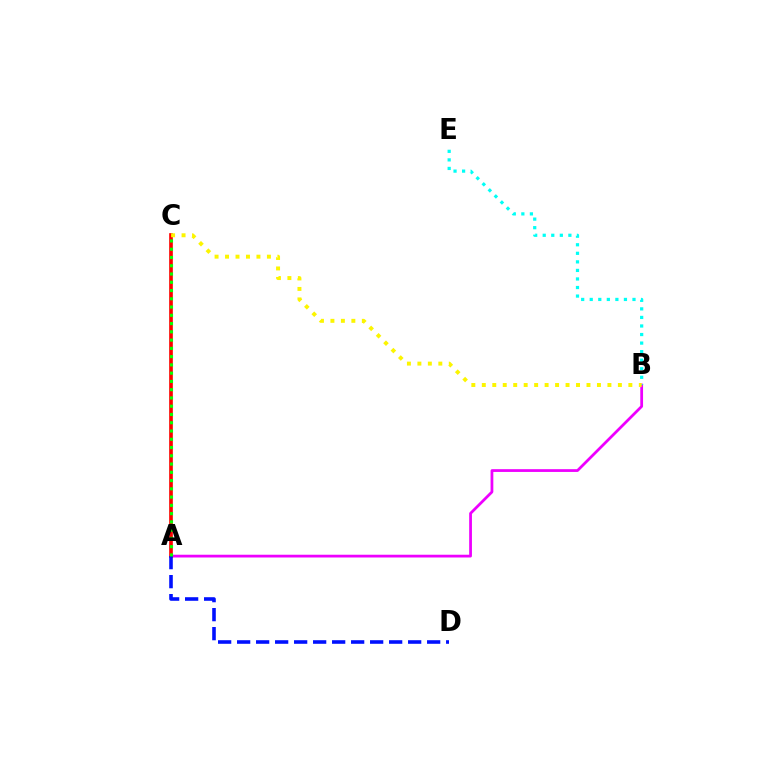{('A', 'B'): [{'color': '#ee00ff', 'line_style': 'solid', 'thickness': 1.99}], ('A', 'C'): [{'color': '#ff0000', 'line_style': 'solid', 'thickness': 2.64}, {'color': '#08ff00', 'line_style': 'dotted', 'thickness': 2.24}], ('B', 'E'): [{'color': '#00fff6', 'line_style': 'dotted', 'thickness': 2.32}], ('A', 'D'): [{'color': '#0010ff', 'line_style': 'dashed', 'thickness': 2.58}], ('B', 'C'): [{'color': '#fcf500', 'line_style': 'dotted', 'thickness': 2.84}]}